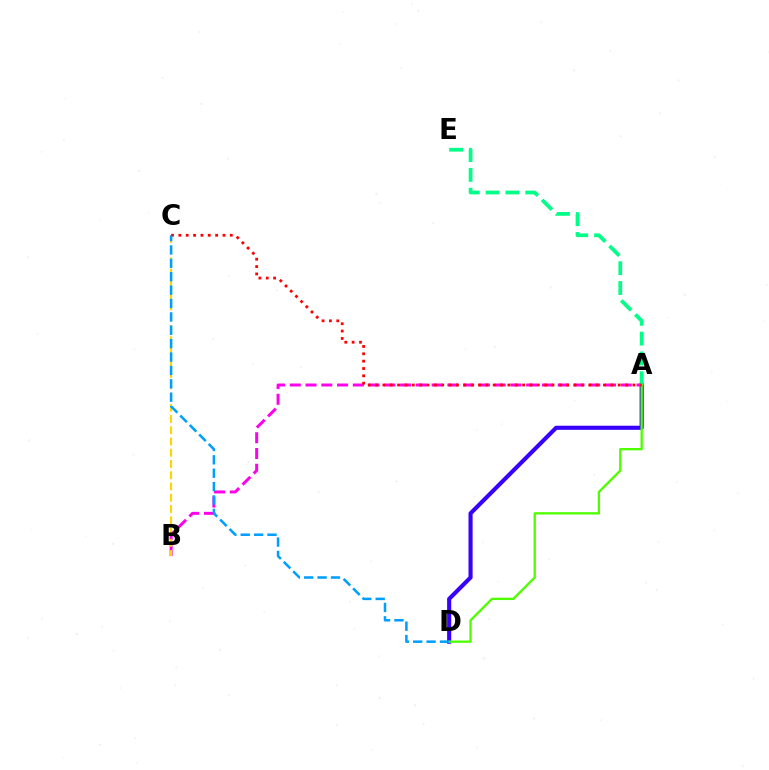{('A', 'D'): [{'color': '#3700ff', 'line_style': 'solid', 'thickness': 2.96}, {'color': '#4fff00', 'line_style': 'solid', 'thickness': 1.68}], ('A', 'B'): [{'color': '#ff00ed', 'line_style': 'dashed', 'thickness': 2.14}], ('A', 'E'): [{'color': '#00ff86', 'line_style': 'dashed', 'thickness': 2.69}], ('B', 'C'): [{'color': '#ffd500', 'line_style': 'dashed', 'thickness': 1.53}], ('A', 'C'): [{'color': '#ff0000', 'line_style': 'dotted', 'thickness': 2.0}], ('C', 'D'): [{'color': '#009eff', 'line_style': 'dashed', 'thickness': 1.82}]}